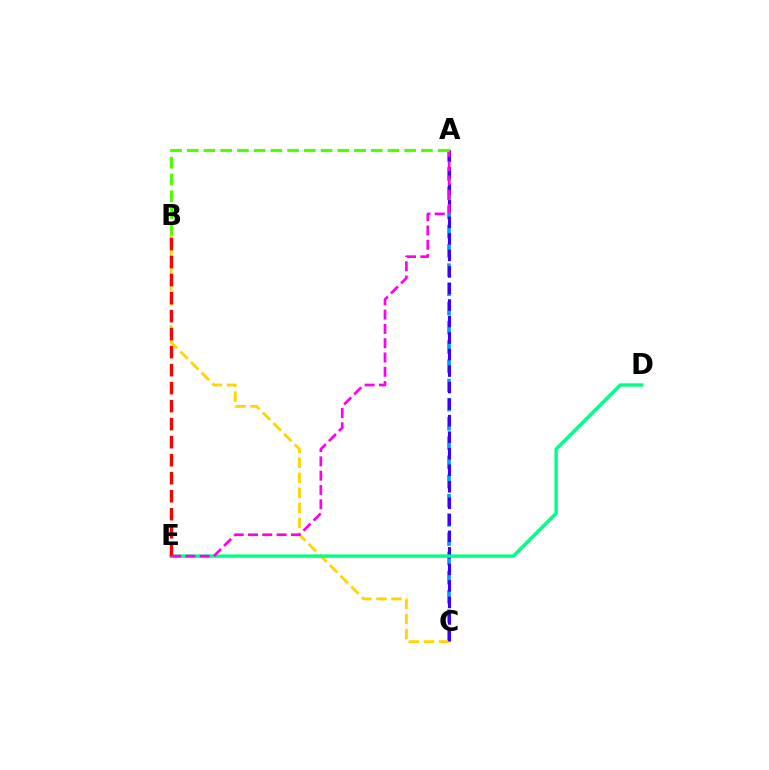{('A', 'C'): [{'color': '#009eff', 'line_style': 'dashed', 'thickness': 2.61}, {'color': '#3700ff', 'line_style': 'dashed', 'thickness': 2.24}], ('B', 'C'): [{'color': '#ffd500', 'line_style': 'dashed', 'thickness': 2.04}], ('D', 'E'): [{'color': '#00ff86', 'line_style': 'solid', 'thickness': 2.46}], ('B', 'E'): [{'color': '#ff0000', 'line_style': 'dashed', 'thickness': 2.45}], ('A', 'E'): [{'color': '#ff00ed', 'line_style': 'dashed', 'thickness': 1.94}], ('A', 'B'): [{'color': '#4fff00', 'line_style': 'dashed', 'thickness': 2.27}]}